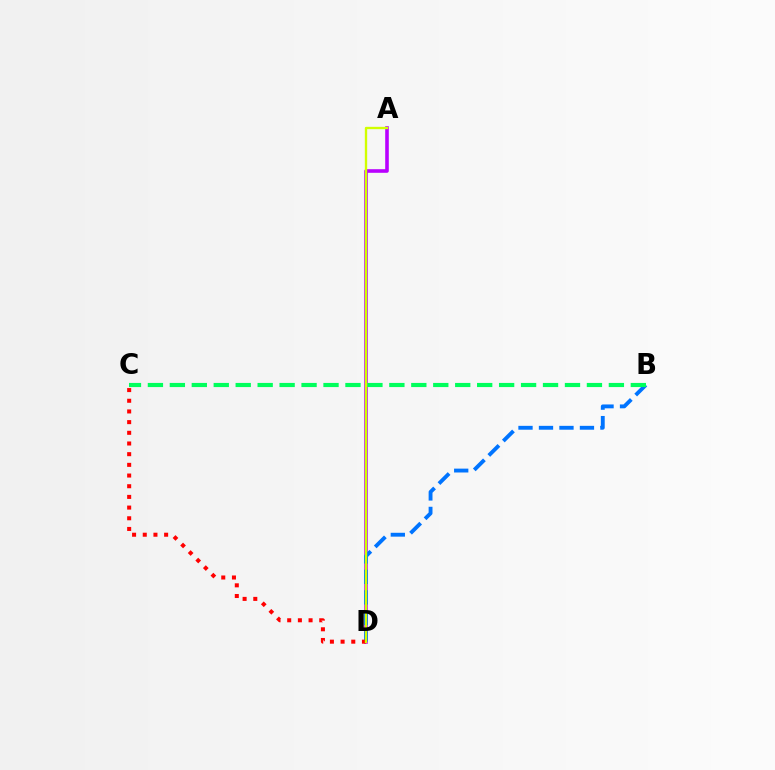{('A', 'D'): [{'color': '#b900ff', 'line_style': 'solid', 'thickness': 2.59}, {'color': '#d1ff00', 'line_style': 'solid', 'thickness': 1.69}], ('B', 'D'): [{'color': '#0074ff', 'line_style': 'dashed', 'thickness': 2.78}], ('C', 'D'): [{'color': '#ff0000', 'line_style': 'dotted', 'thickness': 2.9}], ('B', 'C'): [{'color': '#00ff5c', 'line_style': 'dashed', 'thickness': 2.98}]}